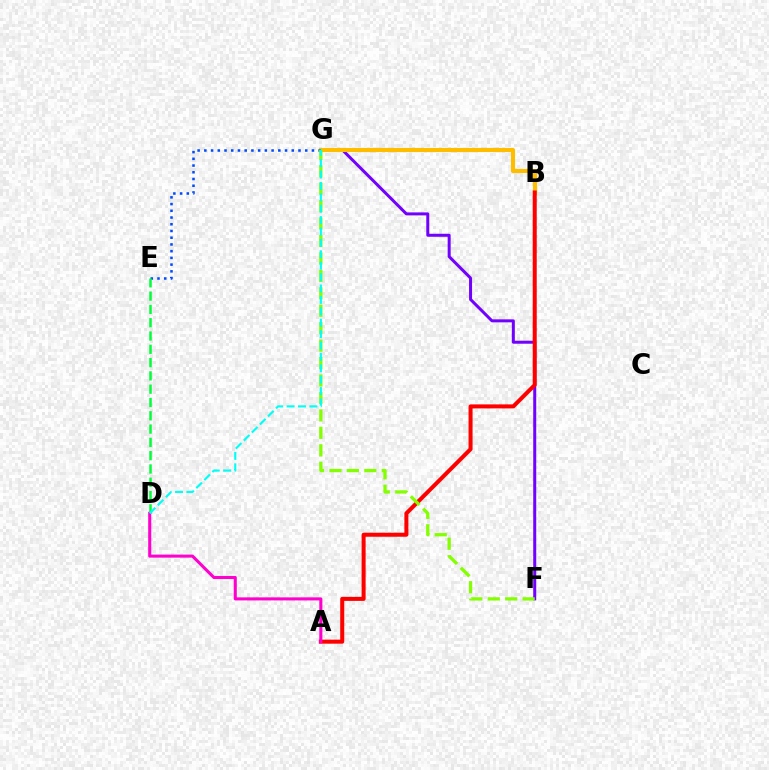{('F', 'G'): [{'color': '#7200ff', 'line_style': 'solid', 'thickness': 2.16}, {'color': '#84ff00', 'line_style': 'dashed', 'thickness': 2.37}], ('B', 'G'): [{'color': '#ffbd00', 'line_style': 'solid', 'thickness': 2.95}], ('E', 'G'): [{'color': '#004bff', 'line_style': 'dotted', 'thickness': 1.83}], ('A', 'B'): [{'color': '#ff0000', 'line_style': 'solid', 'thickness': 2.9}], ('D', 'E'): [{'color': '#00ff39', 'line_style': 'dashed', 'thickness': 1.81}], ('A', 'D'): [{'color': '#ff00cf', 'line_style': 'solid', 'thickness': 2.2}], ('D', 'G'): [{'color': '#00fff6', 'line_style': 'dashed', 'thickness': 1.55}]}